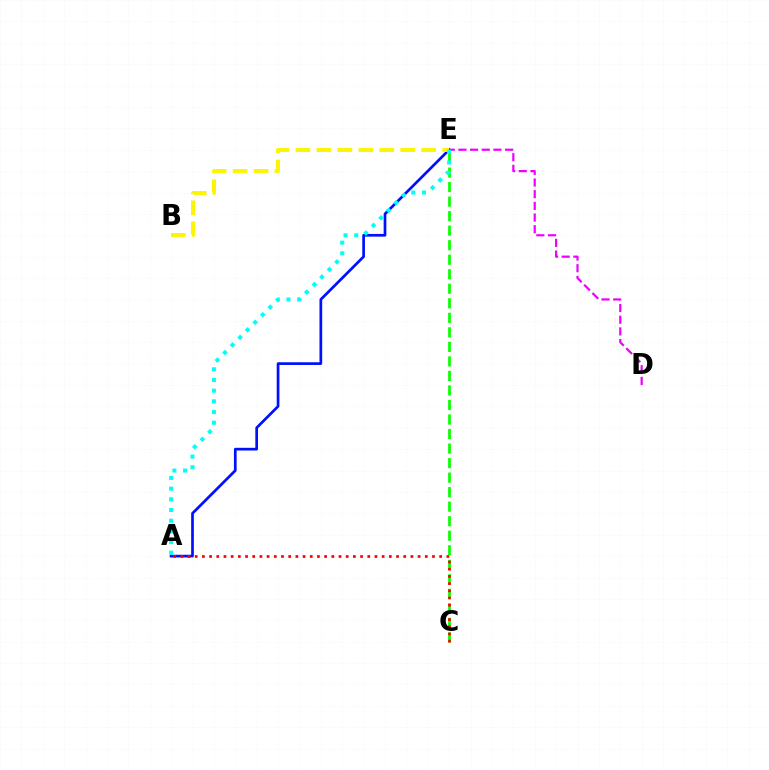{('A', 'E'): [{'color': '#0010ff', 'line_style': 'solid', 'thickness': 1.95}, {'color': '#00fff6', 'line_style': 'dotted', 'thickness': 2.9}], ('C', 'E'): [{'color': '#08ff00', 'line_style': 'dashed', 'thickness': 1.97}], ('B', 'E'): [{'color': '#fcf500', 'line_style': 'dashed', 'thickness': 2.85}], ('A', 'C'): [{'color': '#ff0000', 'line_style': 'dotted', 'thickness': 1.95}], ('D', 'E'): [{'color': '#ee00ff', 'line_style': 'dashed', 'thickness': 1.59}]}